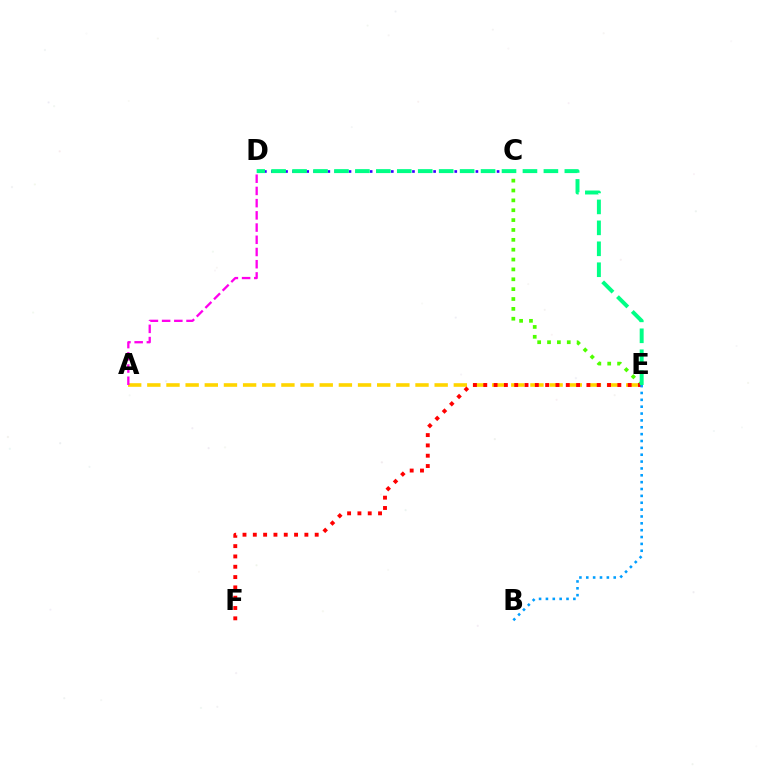{('A', 'E'): [{'color': '#ffd500', 'line_style': 'dashed', 'thickness': 2.6}], ('C', 'E'): [{'color': '#4fff00', 'line_style': 'dotted', 'thickness': 2.68}], ('E', 'F'): [{'color': '#ff0000', 'line_style': 'dotted', 'thickness': 2.8}], ('A', 'D'): [{'color': '#ff00ed', 'line_style': 'dashed', 'thickness': 1.66}], ('C', 'D'): [{'color': '#3700ff', 'line_style': 'dotted', 'thickness': 1.92}], ('D', 'E'): [{'color': '#00ff86', 'line_style': 'dashed', 'thickness': 2.85}], ('B', 'E'): [{'color': '#009eff', 'line_style': 'dotted', 'thickness': 1.86}]}